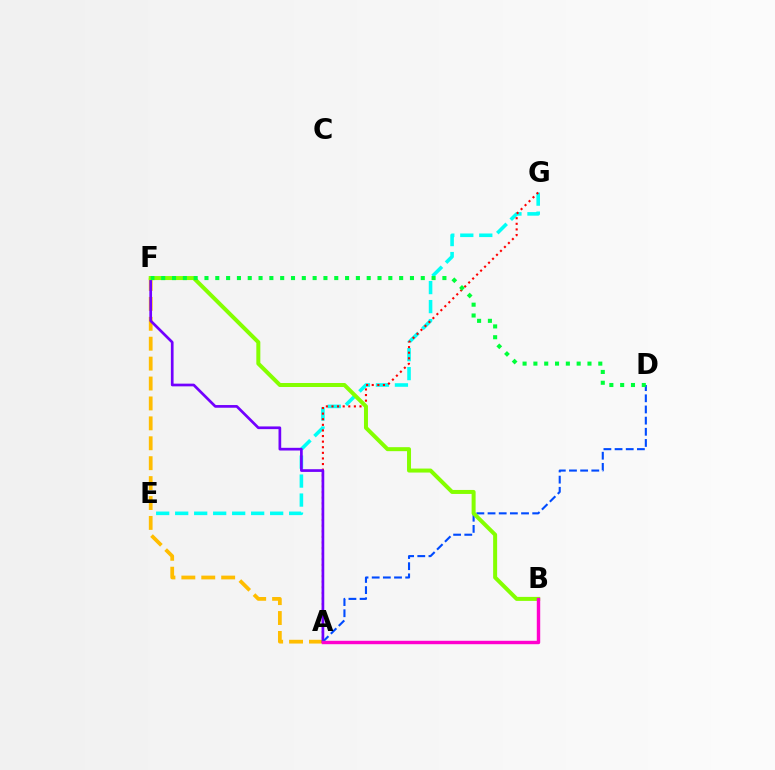{('E', 'G'): [{'color': '#00fff6', 'line_style': 'dashed', 'thickness': 2.58}], ('A', 'F'): [{'color': '#ffbd00', 'line_style': 'dashed', 'thickness': 2.71}, {'color': '#7200ff', 'line_style': 'solid', 'thickness': 1.94}], ('A', 'G'): [{'color': '#ff0000', 'line_style': 'dotted', 'thickness': 1.52}], ('A', 'D'): [{'color': '#004bff', 'line_style': 'dashed', 'thickness': 1.52}], ('B', 'F'): [{'color': '#84ff00', 'line_style': 'solid', 'thickness': 2.88}], ('A', 'B'): [{'color': '#ff00cf', 'line_style': 'solid', 'thickness': 2.46}], ('D', 'F'): [{'color': '#00ff39', 'line_style': 'dotted', 'thickness': 2.94}]}